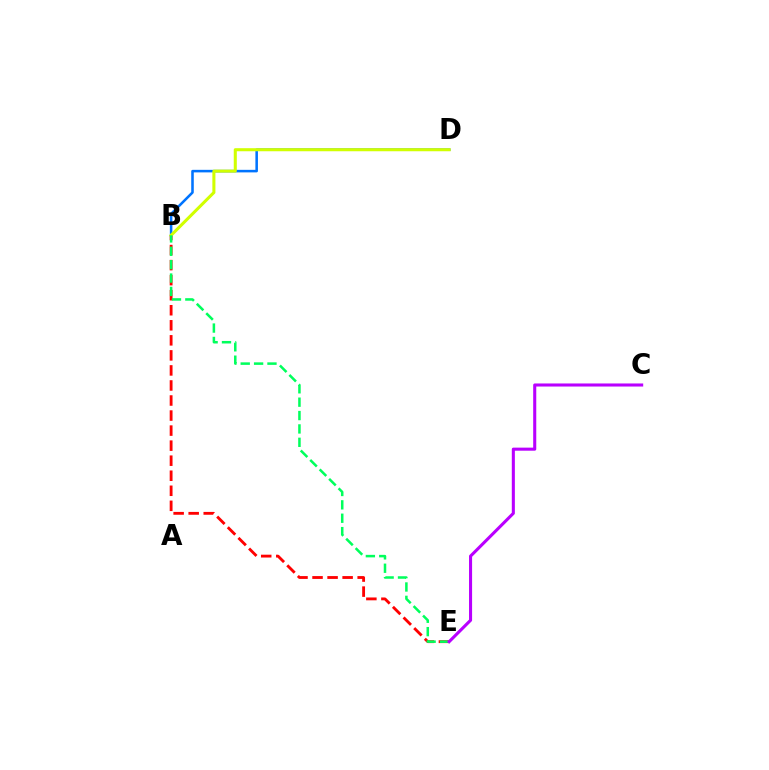{('B', 'E'): [{'color': '#ff0000', 'line_style': 'dashed', 'thickness': 2.04}, {'color': '#00ff5c', 'line_style': 'dashed', 'thickness': 1.82}], ('B', 'D'): [{'color': '#0074ff', 'line_style': 'solid', 'thickness': 1.84}, {'color': '#d1ff00', 'line_style': 'solid', 'thickness': 2.2}], ('C', 'E'): [{'color': '#b900ff', 'line_style': 'solid', 'thickness': 2.21}]}